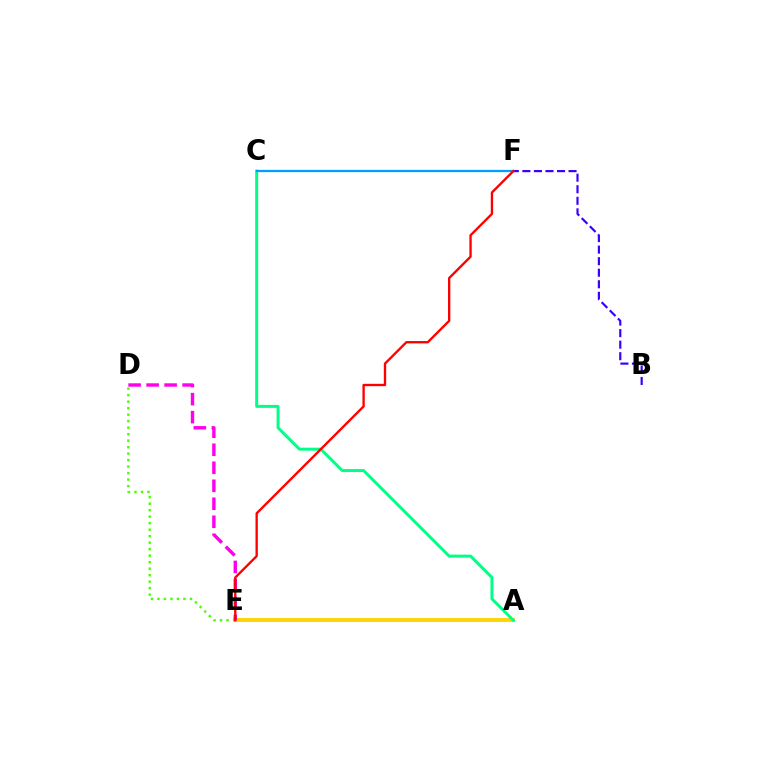{('D', 'E'): [{'color': '#4fff00', 'line_style': 'dotted', 'thickness': 1.77}, {'color': '#ff00ed', 'line_style': 'dashed', 'thickness': 2.45}], ('A', 'E'): [{'color': '#ffd500', 'line_style': 'solid', 'thickness': 2.78}], ('B', 'F'): [{'color': '#3700ff', 'line_style': 'dashed', 'thickness': 1.57}], ('A', 'C'): [{'color': '#00ff86', 'line_style': 'solid', 'thickness': 2.14}], ('C', 'F'): [{'color': '#009eff', 'line_style': 'solid', 'thickness': 1.63}], ('E', 'F'): [{'color': '#ff0000', 'line_style': 'solid', 'thickness': 1.69}]}